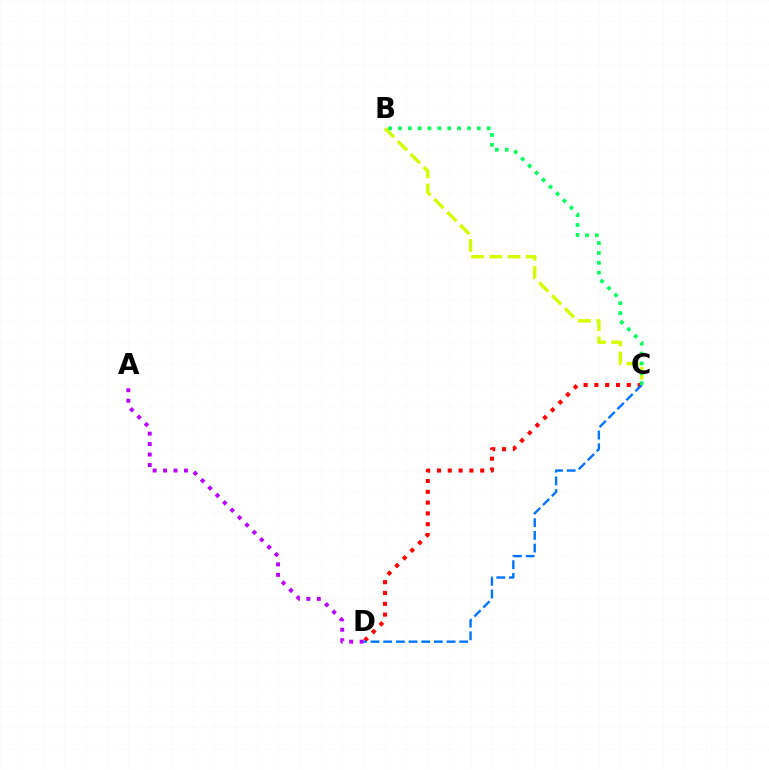{('B', 'C'): [{'color': '#d1ff00', 'line_style': 'dashed', 'thickness': 2.48}, {'color': '#00ff5c', 'line_style': 'dotted', 'thickness': 2.68}], ('C', 'D'): [{'color': '#ff0000', 'line_style': 'dotted', 'thickness': 2.94}, {'color': '#0074ff', 'line_style': 'dashed', 'thickness': 1.72}], ('A', 'D'): [{'color': '#b900ff', 'line_style': 'dotted', 'thickness': 2.84}]}